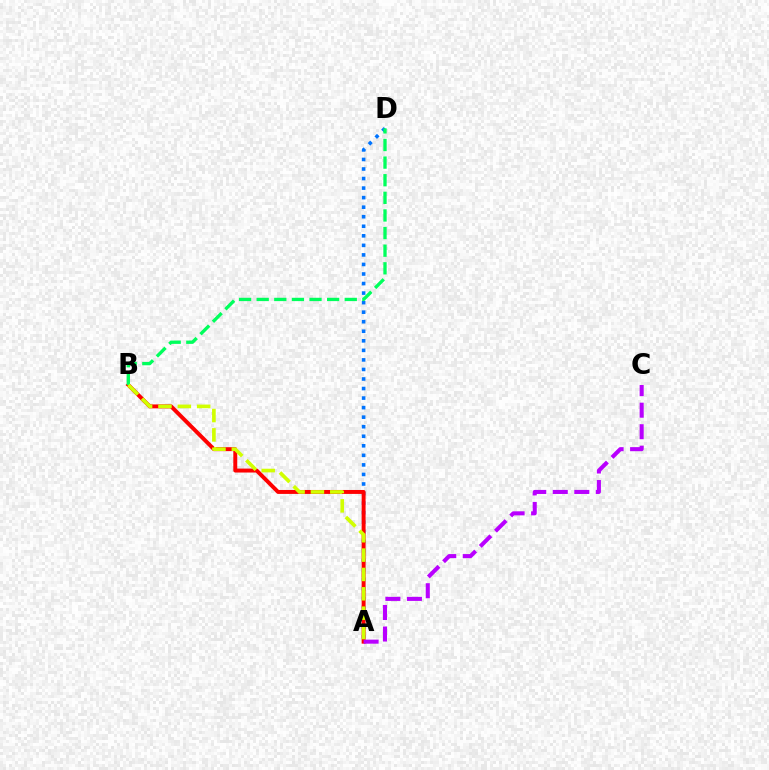{('A', 'D'): [{'color': '#0074ff', 'line_style': 'dotted', 'thickness': 2.59}], ('A', 'B'): [{'color': '#ff0000', 'line_style': 'solid', 'thickness': 2.84}, {'color': '#d1ff00', 'line_style': 'dashed', 'thickness': 2.63}], ('A', 'C'): [{'color': '#b900ff', 'line_style': 'dashed', 'thickness': 2.92}], ('B', 'D'): [{'color': '#00ff5c', 'line_style': 'dashed', 'thickness': 2.39}]}